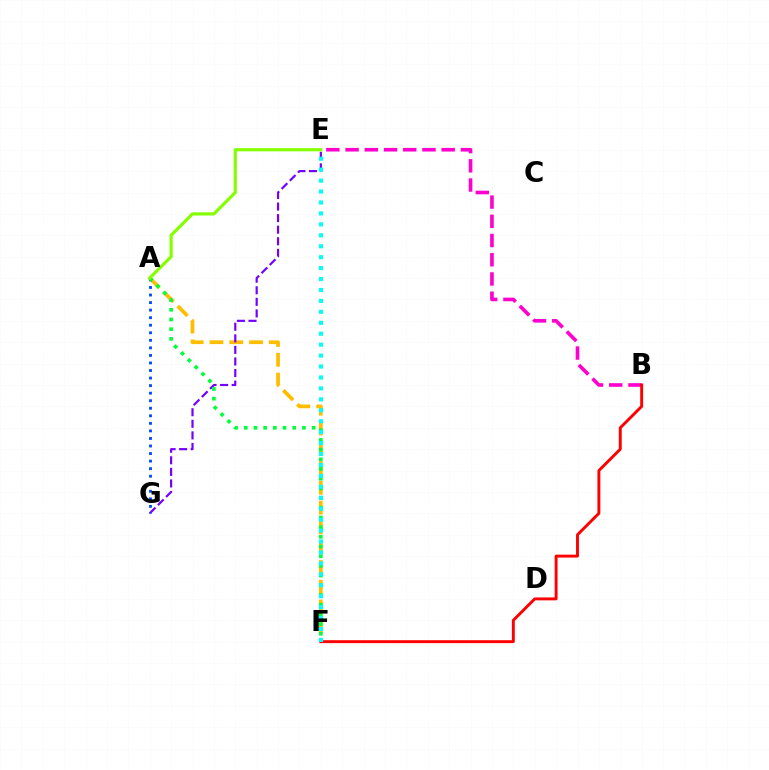{('A', 'F'): [{'color': '#ffbd00', 'line_style': 'dashed', 'thickness': 2.69}, {'color': '#00ff39', 'line_style': 'dotted', 'thickness': 2.63}], ('B', 'E'): [{'color': '#ff00cf', 'line_style': 'dashed', 'thickness': 2.61}], ('B', 'F'): [{'color': '#ff0000', 'line_style': 'solid', 'thickness': 2.1}], ('E', 'G'): [{'color': '#7200ff', 'line_style': 'dashed', 'thickness': 1.57}], ('A', 'G'): [{'color': '#004bff', 'line_style': 'dotted', 'thickness': 2.05}], ('E', 'F'): [{'color': '#00fff6', 'line_style': 'dotted', 'thickness': 2.97}], ('A', 'E'): [{'color': '#84ff00', 'line_style': 'solid', 'thickness': 2.29}]}